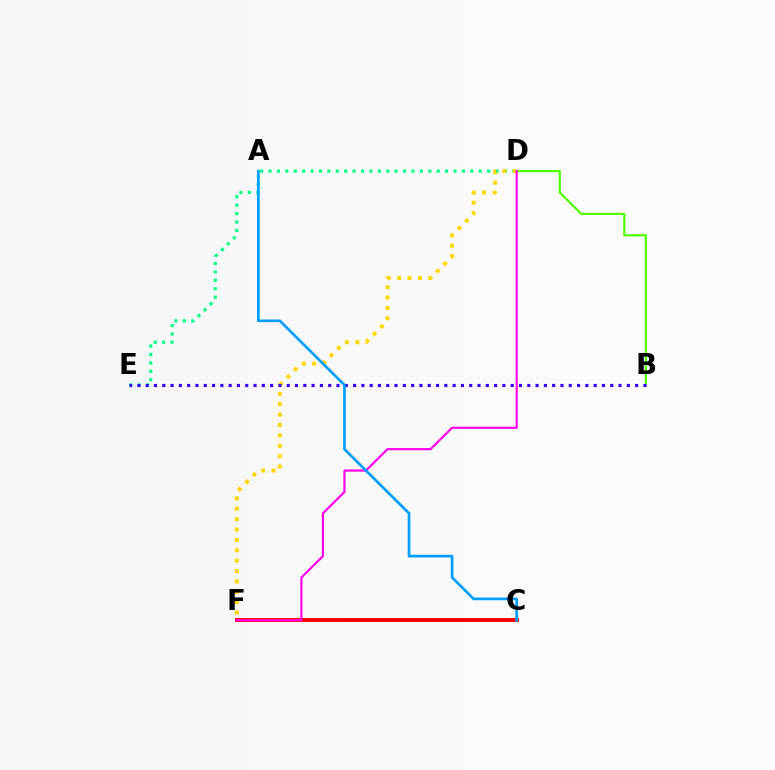{('C', 'F'): [{'color': '#ff0000', 'line_style': 'solid', 'thickness': 2.8}], ('D', 'E'): [{'color': '#00ff86', 'line_style': 'dotted', 'thickness': 2.29}], ('B', 'D'): [{'color': '#4fff00', 'line_style': 'solid', 'thickness': 1.57}], ('D', 'F'): [{'color': '#ffd500', 'line_style': 'dotted', 'thickness': 2.82}, {'color': '#ff00ed', 'line_style': 'solid', 'thickness': 1.56}], ('B', 'E'): [{'color': '#3700ff', 'line_style': 'dotted', 'thickness': 2.25}], ('A', 'C'): [{'color': '#009eff', 'line_style': 'solid', 'thickness': 1.93}]}